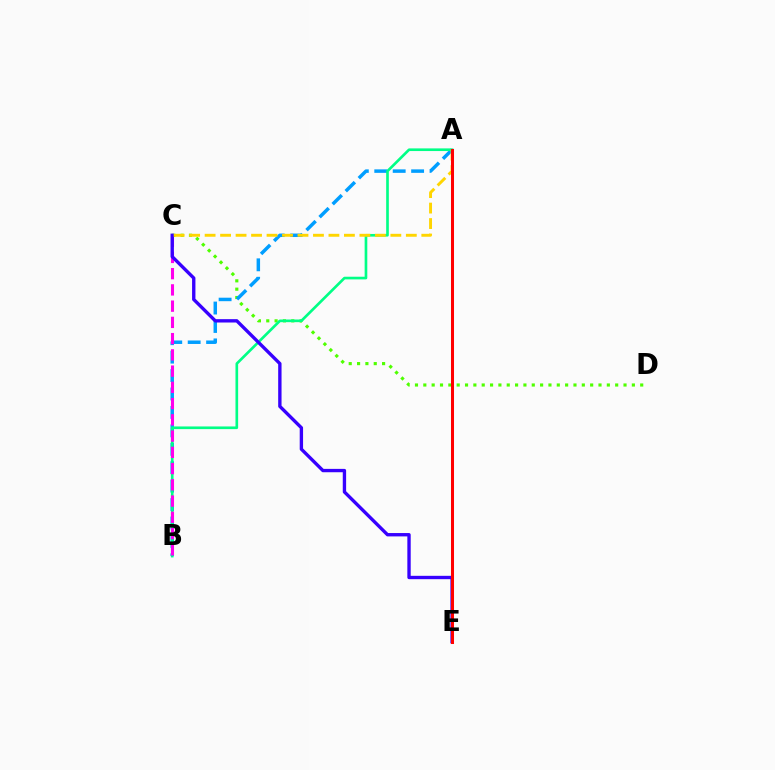{('C', 'D'): [{'color': '#4fff00', 'line_style': 'dotted', 'thickness': 2.27}], ('A', 'B'): [{'color': '#009eff', 'line_style': 'dashed', 'thickness': 2.5}, {'color': '#00ff86', 'line_style': 'solid', 'thickness': 1.91}], ('B', 'C'): [{'color': '#ff00ed', 'line_style': 'dashed', 'thickness': 2.21}], ('C', 'E'): [{'color': '#3700ff', 'line_style': 'solid', 'thickness': 2.42}], ('A', 'C'): [{'color': '#ffd500', 'line_style': 'dashed', 'thickness': 2.1}], ('A', 'E'): [{'color': '#ff0000', 'line_style': 'solid', 'thickness': 2.18}]}